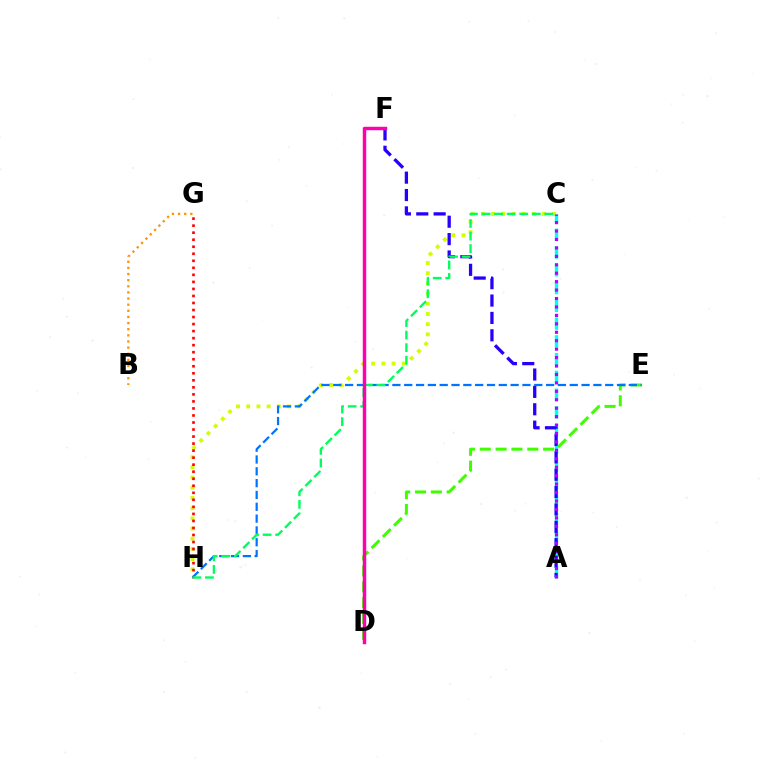{('C', 'H'): [{'color': '#d1ff00', 'line_style': 'dotted', 'thickness': 2.77}, {'color': '#00ff5c', 'line_style': 'dashed', 'thickness': 1.71}], ('G', 'H'): [{'color': '#ff0000', 'line_style': 'dotted', 'thickness': 1.91}], ('A', 'C'): [{'color': '#00fff6', 'line_style': 'dashed', 'thickness': 2.41}, {'color': '#b900ff', 'line_style': 'dotted', 'thickness': 2.29}], ('A', 'F'): [{'color': '#2500ff', 'line_style': 'dashed', 'thickness': 2.36}], ('D', 'E'): [{'color': '#3dff00', 'line_style': 'dashed', 'thickness': 2.15}], ('B', 'G'): [{'color': '#ff9400', 'line_style': 'dotted', 'thickness': 1.67}], ('E', 'H'): [{'color': '#0074ff', 'line_style': 'dashed', 'thickness': 1.61}], ('D', 'F'): [{'color': '#ff00ac', 'line_style': 'solid', 'thickness': 2.49}]}